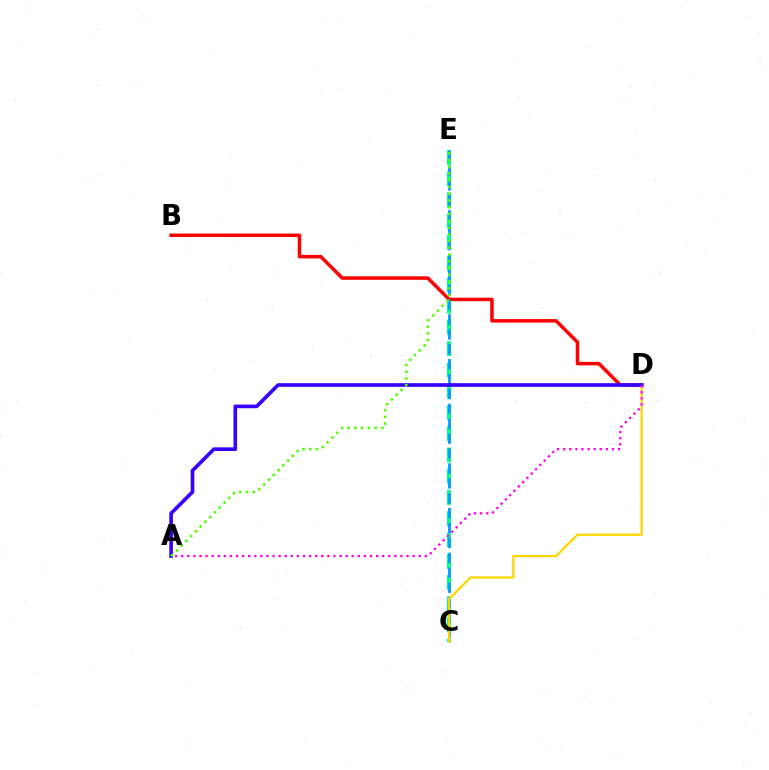{('C', 'E'): [{'color': '#00ff86', 'line_style': 'dashed', 'thickness': 2.89}, {'color': '#009eff', 'line_style': 'dashed', 'thickness': 2.02}], ('B', 'D'): [{'color': '#ff0000', 'line_style': 'solid', 'thickness': 2.52}], ('C', 'D'): [{'color': '#ffd500', 'line_style': 'solid', 'thickness': 1.63}], ('A', 'D'): [{'color': '#3700ff', 'line_style': 'solid', 'thickness': 2.63}, {'color': '#ff00ed', 'line_style': 'dotted', 'thickness': 1.65}], ('A', 'E'): [{'color': '#4fff00', 'line_style': 'dotted', 'thickness': 1.83}]}